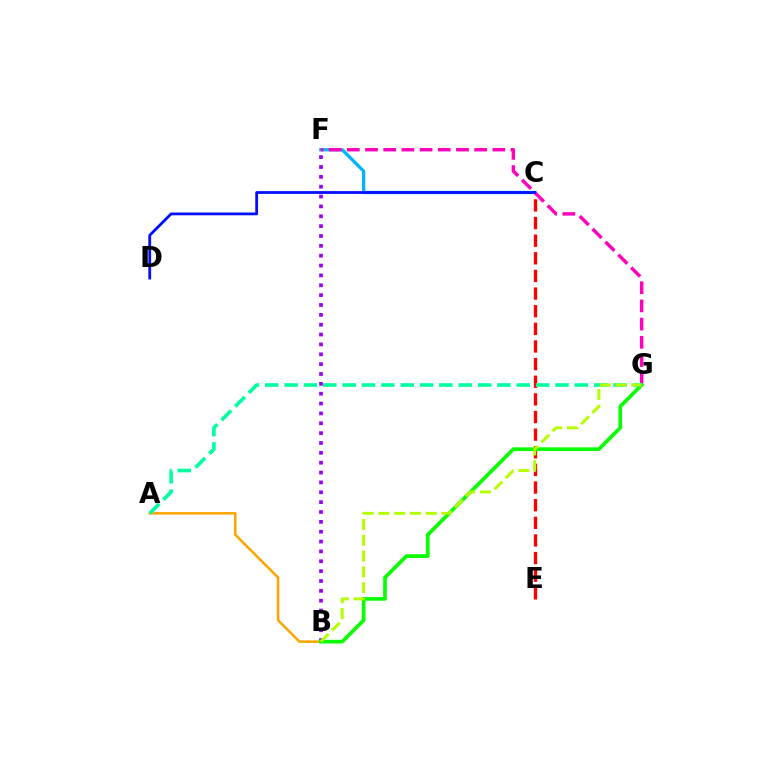{('B', 'F'): [{'color': '#9b00ff', 'line_style': 'dotted', 'thickness': 2.68}], ('A', 'B'): [{'color': '#ffa500', 'line_style': 'solid', 'thickness': 1.83}], ('C', 'F'): [{'color': '#00b5ff', 'line_style': 'solid', 'thickness': 2.37}], ('C', 'E'): [{'color': '#ff0000', 'line_style': 'dashed', 'thickness': 2.4}], ('F', 'G'): [{'color': '#ff00bd', 'line_style': 'dashed', 'thickness': 2.47}], ('C', 'D'): [{'color': '#0010ff', 'line_style': 'solid', 'thickness': 2.01}], ('B', 'G'): [{'color': '#08ff00', 'line_style': 'solid', 'thickness': 2.65}, {'color': '#b3ff00', 'line_style': 'dashed', 'thickness': 2.14}], ('A', 'G'): [{'color': '#00ff9d', 'line_style': 'dashed', 'thickness': 2.63}]}